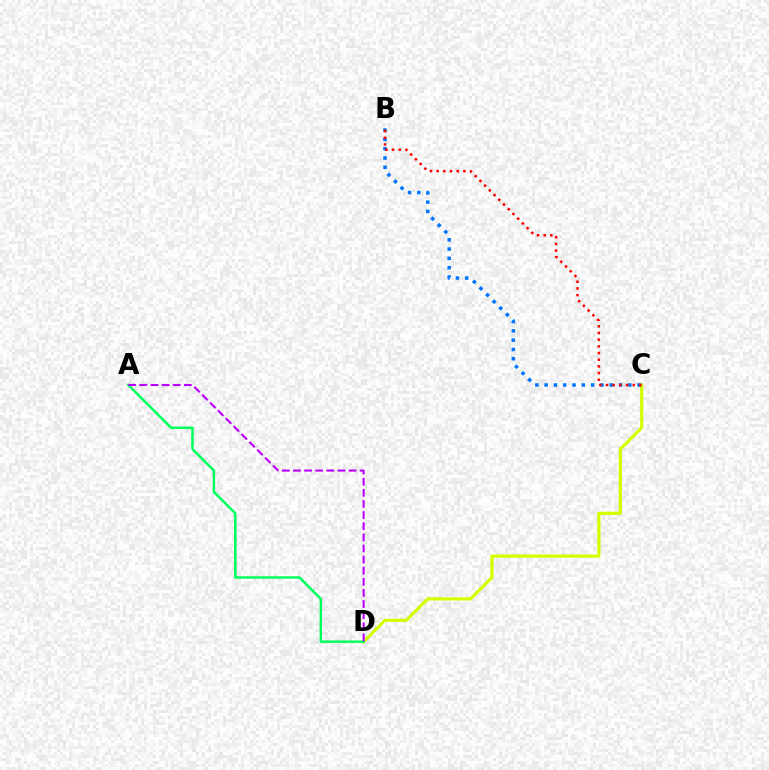{('C', 'D'): [{'color': '#d1ff00', 'line_style': 'solid', 'thickness': 2.3}], ('B', 'C'): [{'color': '#0074ff', 'line_style': 'dotted', 'thickness': 2.53}, {'color': '#ff0000', 'line_style': 'dotted', 'thickness': 1.81}], ('A', 'D'): [{'color': '#00ff5c', 'line_style': 'solid', 'thickness': 1.8}, {'color': '#b900ff', 'line_style': 'dashed', 'thickness': 1.51}]}